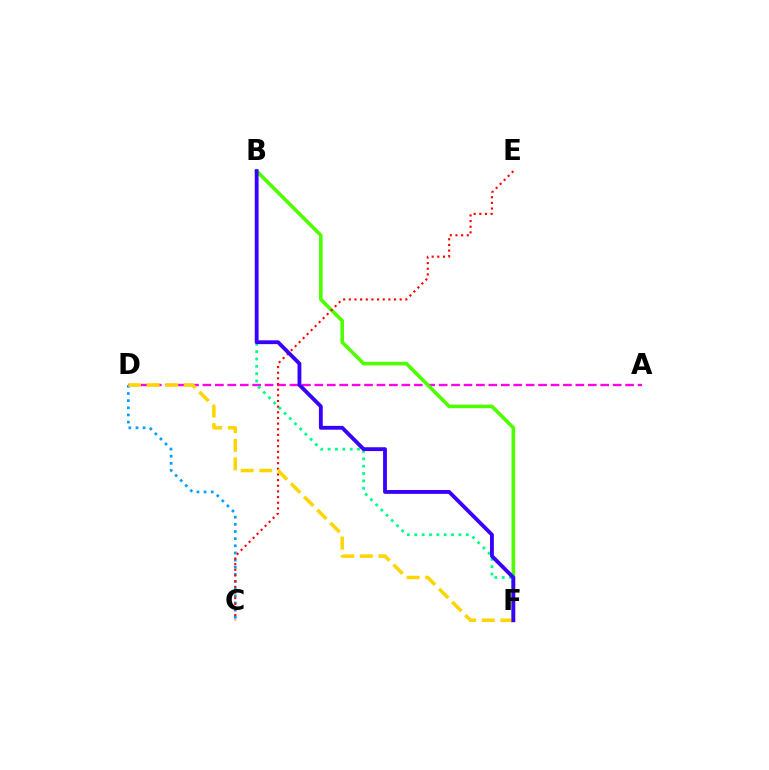{('A', 'D'): [{'color': '#ff00ed', 'line_style': 'dashed', 'thickness': 1.69}], ('B', 'F'): [{'color': '#4fff00', 'line_style': 'solid', 'thickness': 2.6}, {'color': '#00ff86', 'line_style': 'dotted', 'thickness': 2.0}, {'color': '#3700ff', 'line_style': 'solid', 'thickness': 2.76}], ('C', 'D'): [{'color': '#009eff', 'line_style': 'dotted', 'thickness': 1.94}], ('C', 'E'): [{'color': '#ff0000', 'line_style': 'dotted', 'thickness': 1.54}], ('D', 'F'): [{'color': '#ffd500', 'line_style': 'dashed', 'thickness': 2.52}]}